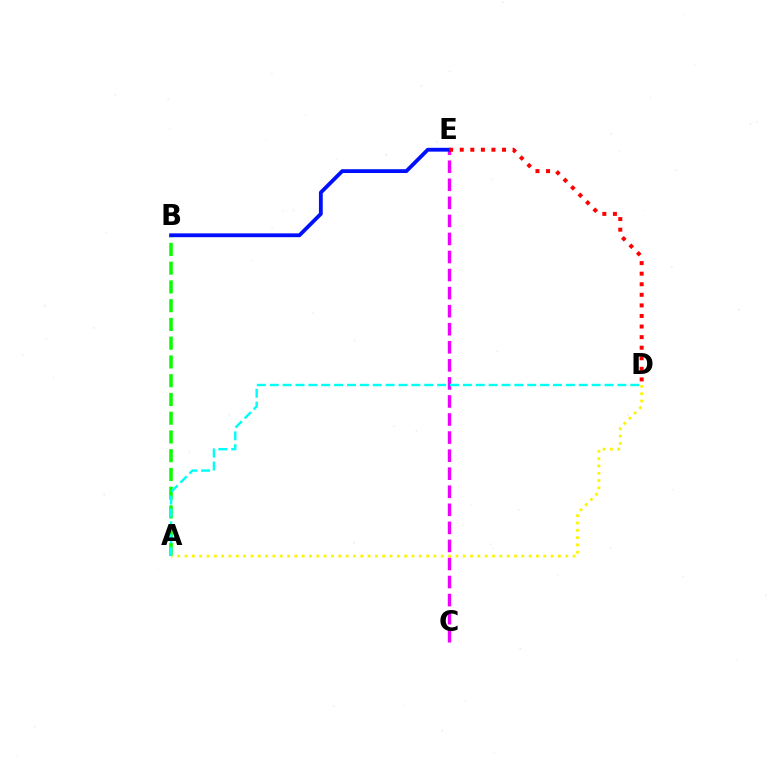{('A', 'B'): [{'color': '#08ff00', 'line_style': 'dashed', 'thickness': 2.55}], ('C', 'E'): [{'color': '#ee00ff', 'line_style': 'dashed', 'thickness': 2.45}], ('A', 'D'): [{'color': '#fcf500', 'line_style': 'dotted', 'thickness': 1.99}, {'color': '#00fff6', 'line_style': 'dashed', 'thickness': 1.75}], ('B', 'E'): [{'color': '#0010ff', 'line_style': 'solid', 'thickness': 2.75}], ('D', 'E'): [{'color': '#ff0000', 'line_style': 'dotted', 'thickness': 2.87}]}